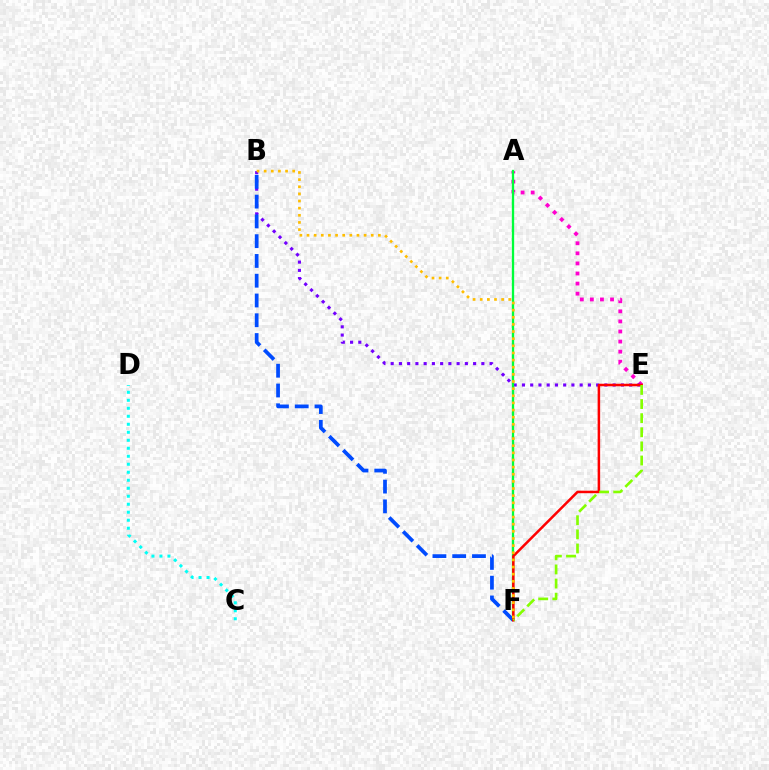{('A', 'E'): [{'color': '#ff00cf', 'line_style': 'dotted', 'thickness': 2.74}], ('B', 'E'): [{'color': '#7200ff', 'line_style': 'dotted', 'thickness': 2.24}], ('A', 'F'): [{'color': '#00ff39', 'line_style': 'solid', 'thickness': 1.67}], ('B', 'F'): [{'color': '#004bff', 'line_style': 'dashed', 'thickness': 2.69}, {'color': '#ffbd00', 'line_style': 'dotted', 'thickness': 1.94}], ('E', 'F'): [{'color': '#ff0000', 'line_style': 'solid', 'thickness': 1.81}, {'color': '#84ff00', 'line_style': 'dashed', 'thickness': 1.92}], ('C', 'D'): [{'color': '#00fff6', 'line_style': 'dotted', 'thickness': 2.17}]}